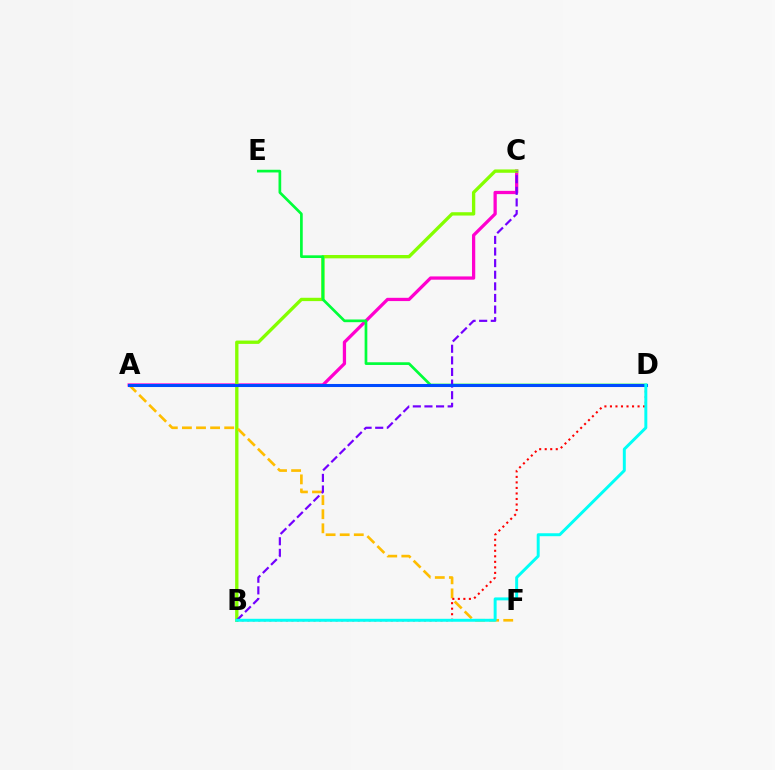{('A', 'C'): [{'color': '#ff00cf', 'line_style': 'solid', 'thickness': 2.35}], ('B', 'C'): [{'color': '#84ff00', 'line_style': 'solid', 'thickness': 2.4}, {'color': '#7200ff', 'line_style': 'dashed', 'thickness': 1.58}], ('D', 'E'): [{'color': '#00ff39', 'line_style': 'solid', 'thickness': 1.95}], ('A', 'F'): [{'color': '#ffbd00', 'line_style': 'dashed', 'thickness': 1.91}], ('B', 'D'): [{'color': '#ff0000', 'line_style': 'dotted', 'thickness': 1.5}, {'color': '#00fff6', 'line_style': 'solid', 'thickness': 2.13}], ('A', 'D'): [{'color': '#004bff', 'line_style': 'solid', 'thickness': 2.2}]}